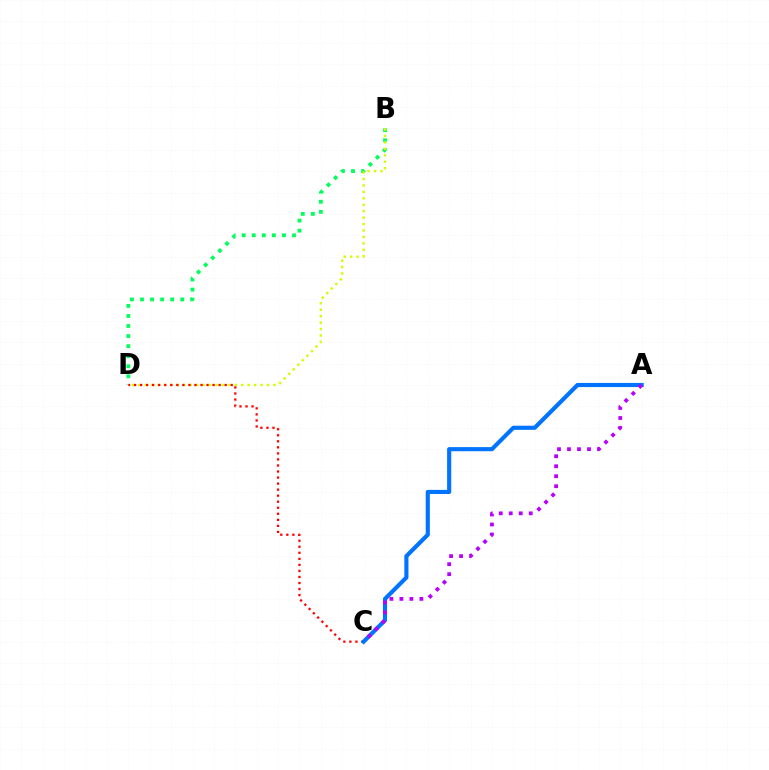{('B', 'D'): [{'color': '#00ff5c', 'line_style': 'dotted', 'thickness': 2.73}, {'color': '#d1ff00', 'line_style': 'dotted', 'thickness': 1.75}], ('C', 'D'): [{'color': '#ff0000', 'line_style': 'dotted', 'thickness': 1.64}], ('A', 'C'): [{'color': '#0074ff', 'line_style': 'solid', 'thickness': 2.97}, {'color': '#b900ff', 'line_style': 'dotted', 'thickness': 2.71}]}